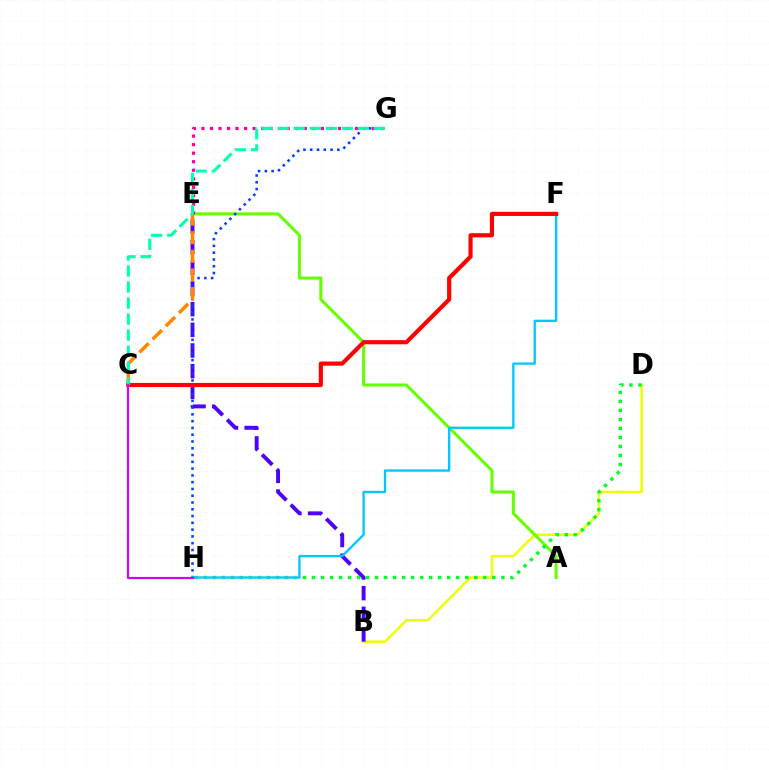{('B', 'D'): [{'color': '#eeff00', 'line_style': 'solid', 'thickness': 1.77}], ('B', 'E'): [{'color': '#4f00ff', 'line_style': 'dashed', 'thickness': 2.81}], ('A', 'E'): [{'color': '#66ff00', 'line_style': 'solid', 'thickness': 2.19}], ('G', 'H'): [{'color': '#003fff', 'line_style': 'dotted', 'thickness': 1.84}], ('E', 'G'): [{'color': '#ff00a0', 'line_style': 'dotted', 'thickness': 2.32}], ('C', 'E'): [{'color': '#ff8800', 'line_style': 'dashed', 'thickness': 2.53}], ('D', 'H'): [{'color': '#00ff27', 'line_style': 'dotted', 'thickness': 2.45}], ('F', 'H'): [{'color': '#00c7ff', 'line_style': 'solid', 'thickness': 1.67}], ('C', 'F'): [{'color': '#ff0000', 'line_style': 'solid', 'thickness': 2.99}], ('C', 'G'): [{'color': '#00ffaf', 'line_style': 'dashed', 'thickness': 2.18}], ('C', 'H'): [{'color': '#d600ff', 'line_style': 'solid', 'thickness': 1.56}]}